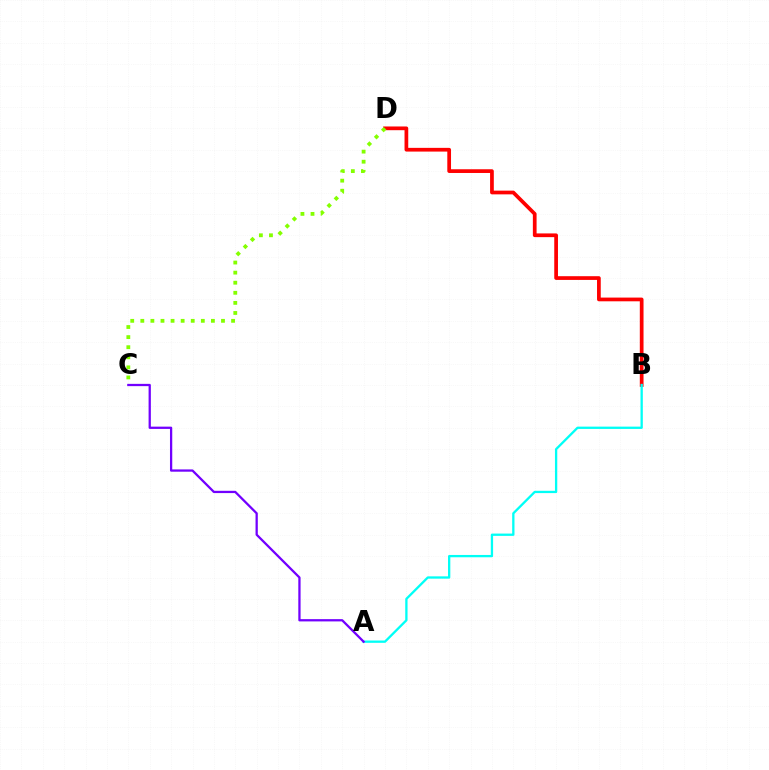{('B', 'D'): [{'color': '#ff0000', 'line_style': 'solid', 'thickness': 2.68}], ('C', 'D'): [{'color': '#84ff00', 'line_style': 'dotted', 'thickness': 2.74}], ('A', 'B'): [{'color': '#00fff6', 'line_style': 'solid', 'thickness': 1.66}], ('A', 'C'): [{'color': '#7200ff', 'line_style': 'solid', 'thickness': 1.64}]}